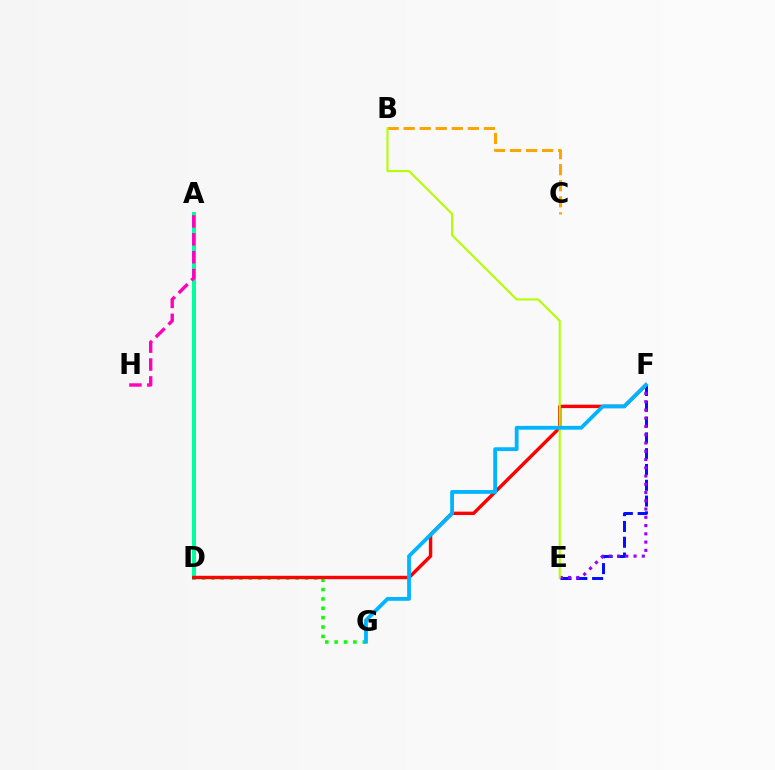{('E', 'F'): [{'color': '#0010ff', 'line_style': 'dashed', 'thickness': 2.15}, {'color': '#9b00ff', 'line_style': 'dotted', 'thickness': 2.24}], ('D', 'G'): [{'color': '#08ff00', 'line_style': 'dotted', 'thickness': 2.54}], ('A', 'D'): [{'color': '#00ff9d', 'line_style': 'solid', 'thickness': 2.89}], ('B', 'C'): [{'color': '#ffa500', 'line_style': 'dashed', 'thickness': 2.18}], ('D', 'F'): [{'color': '#ff0000', 'line_style': 'solid', 'thickness': 2.45}], ('B', 'E'): [{'color': '#b3ff00', 'line_style': 'solid', 'thickness': 1.51}], ('A', 'H'): [{'color': '#ff00bd', 'line_style': 'dashed', 'thickness': 2.43}], ('F', 'G'): [{'color': '#00b5ff', 'line_style': 'solid', 'thickness': 2.75}]}